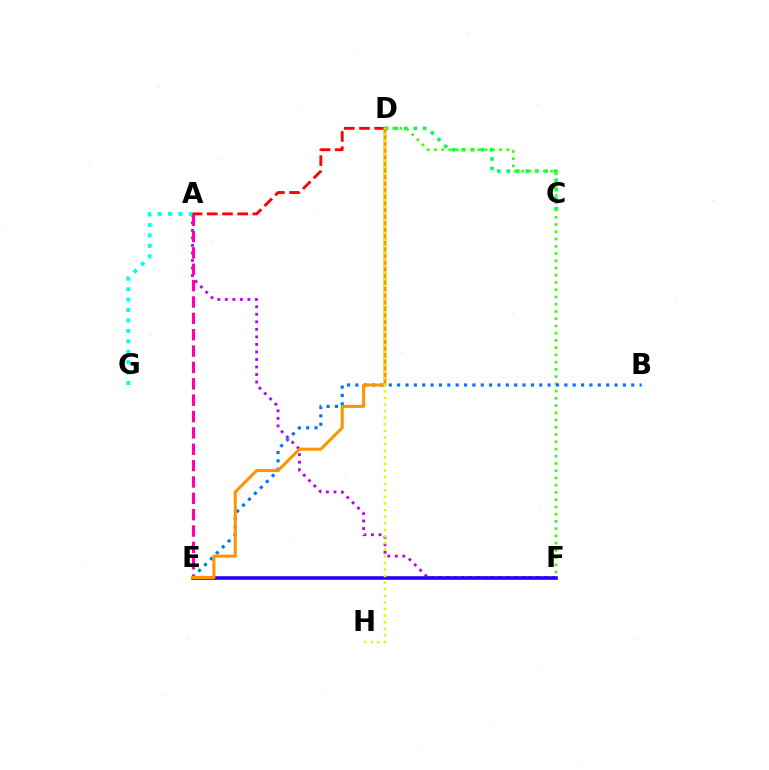{('A', 'F'): [{'color': '#b900ff', 'line_style': 'dotted', 'thickness': 2.05}], ('A', 'E'): [{'color': '#ff00ac', 'line_style': 'dashed', 'thickness': 2.22}], ('C', 'D'): [{'color': '#00ff5c', 'line_style': 'dotted', 'thickness': 2.58}], ('A', 'G'): [{'color': '#00fff6', 'line_style': 'dotted', 'thickness': 2.83}], ('A', 'D'): [{'color': '#ff0000', 'line_style': 'dashed', 'thickness': 2.06}], ('E', 'F'): [{'color': '#2500ff', 'line_style': 'solid', 'thickness': 2.59}], ('D', 'F'): [{'color': '#3dff00', 'line_style': 'dotted', 'thickness': 1.97}], ('B', 'E'): [{'color': '#0074ff', 'line_style': 'dotted', 'thickness': 2.27}], ('D', 'E'): [{'color': '#ff9400', 'line_style': 'solid', 'thickness': 2.18}], ('D', 'H'): [{'color': '#d1ff00', 'line_style': 'dotted', 'thickness': 1.79}]}